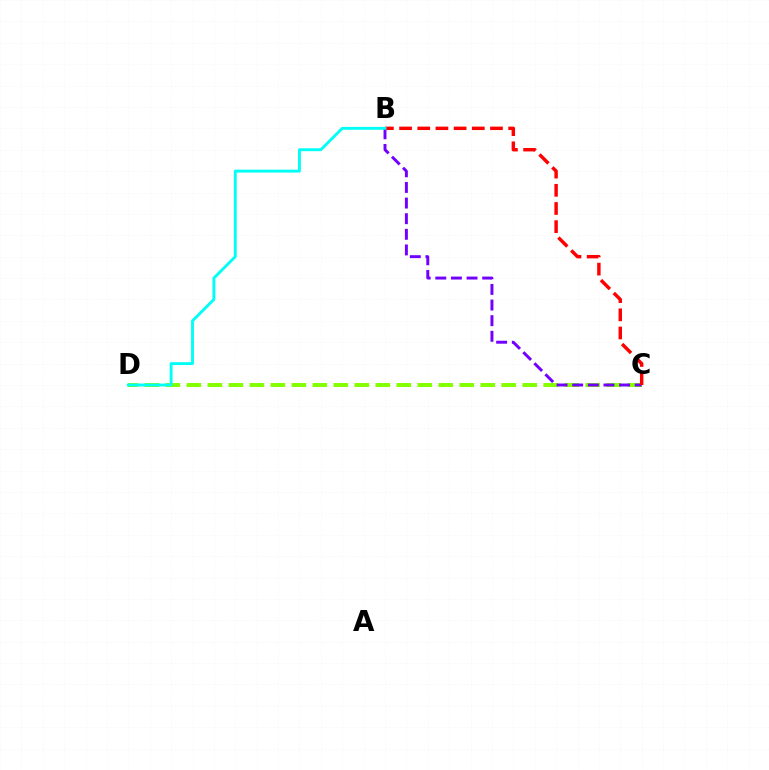{('C', 'D'): [{'color': '#84ff00', 'line_style': 'dashed', 'thickness': 2.85}], ('B', 'C'): [{'color': '#7200ff', 'line_style': 'dashed', 'thickness': 2.12}, {'color': '#ff0000', 'line_style': 'dashed', 'thickness': 2.47}], ('B', 'D'): [{'color': '#00fff6', 'line_style': 'solid', 'thickness': 2.08}]}